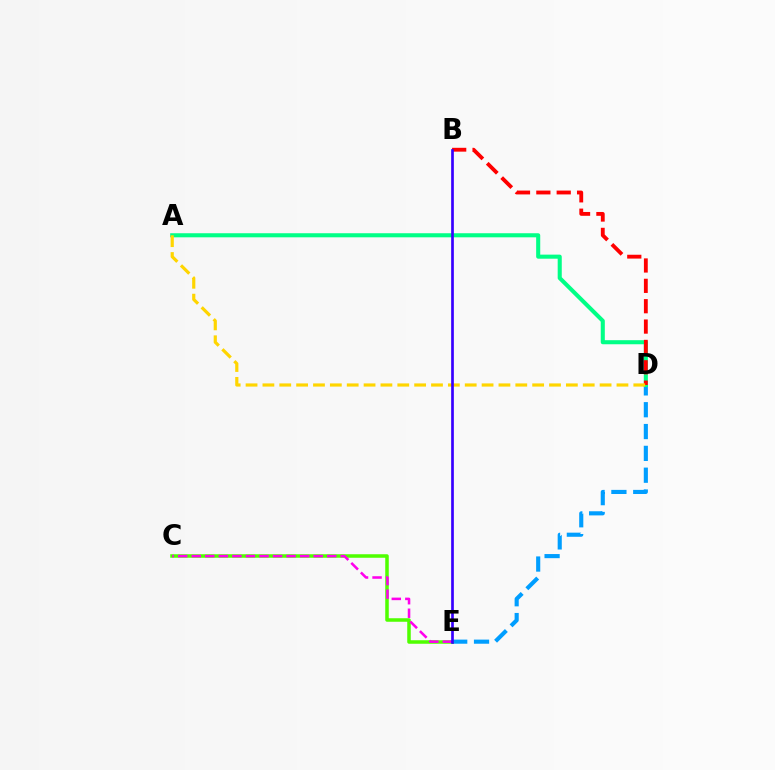{('D', 'E'): [{'color': '#009eff', 'line_style': 'dashed', 'thickness': 2.97}], ('C', 'E'): [{'color': '#4fff00', 'line_style': 'solid', 'thickness': 2.54}, {'color': '#ff00ed', 'line_style': 'dashed', 'thickness': 1.84}], ('A', 'D'): [{'color': '#00ff86', 'line_style': 'solid', 'thickness': 2.93}, {'color': '#ffd500', 'line_style': 'dashed', 'thickness': 2.29}], ('B', 'D'): [{'color': '#ff0000', 'line_style': 'dashed', 'thickness': 2.77}], ('B', 'E'): [{'color': '#3700ff', 'line_style': 'solid', 'thickness': 1.93}]}